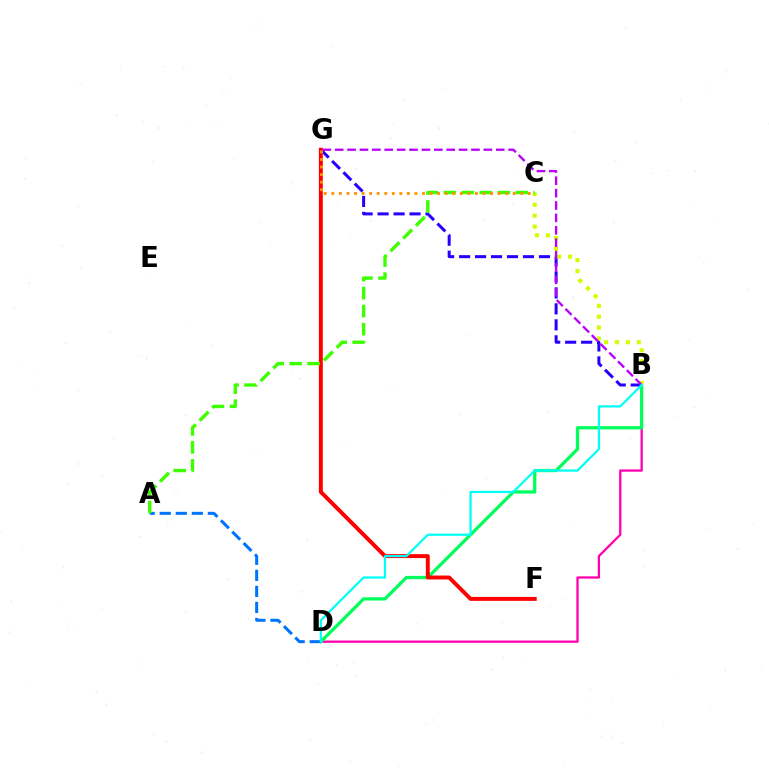{('B', 'G'): [{'color': '#2500ff', 'line_style': 'dashed', 'thickness': 2.17}, {'color': '#b900ff', 'line_style': 'dashed', 'thickness': 1.68}], ('B', 'D'): [{'color': '#ff00ac', 'line_style': 'solid', 'thickness': 1.64}, {'color': '#00ff5c', 'line_style': 'solid', 'thickness': 2.34}, {'color': '#00fff6', 'line_style': 'solid', 'thickness': 1.6}], ('A', 'D'): [{'color': '#0074ff', 'line_style': 'dashed', 'thickness': 2.18}], ('F', 'G'): [{'color': '#ff0000', 'line_style': 'solid', 'thickness': 2.84}], ('B', 'C'): [{'color': '#d1ff00', 'line_style': 'dotted', 'thickness': 2.96}], ('A', 'C'): [{'color': '#3dff00', 'line_style': 'dashed', 'thickness': 2.44}], ('C', 'G'): [{'color': '#ff9400', 'line_style': 'dotted', 'thickness': 2.05}]}